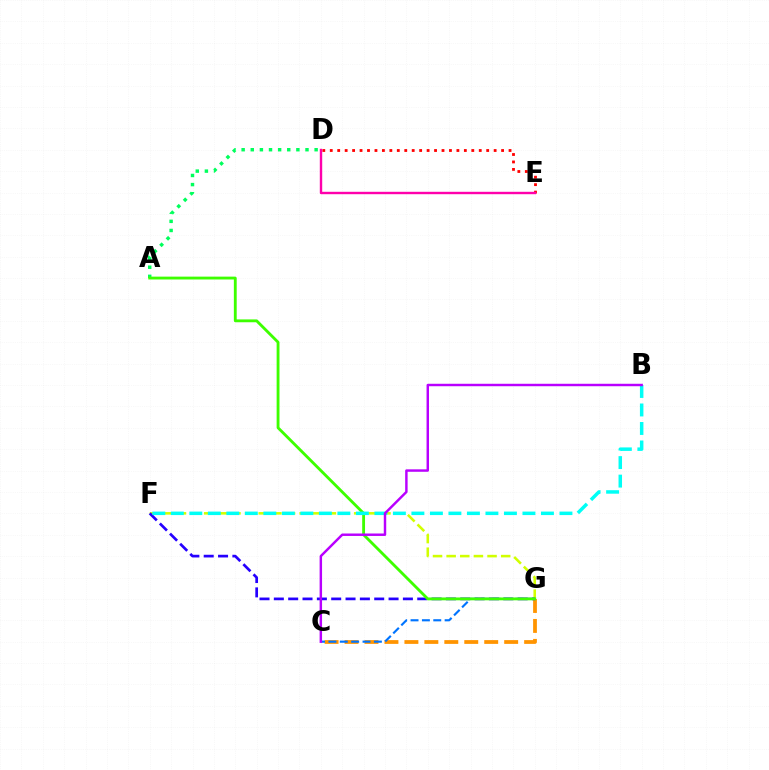{('F', 'G'): [{'color': '#d1ff00', 'line_style': 'dashed', 'thickness': 1.85}, {'color': '#2500ff', 'line_style': 'dashed', 'thickness': 1.95}], ('A', 'D'): [{'color': '#00ff5c', 'line_style': 'dotted', 'thickness': 2.48}], ('C', 'G'): [{'color': '#ff9400', 'line_style': 'dashed', 'thickness': 2.71}, {'color': '#0074ff', 'line_style': 'dashed', 'thickness': 1.54}], ('A', 'G'): [{'color': '#3dff00', 'line_style': 'solid', 'thickness': 2.05}], ('B', 'F'): [{'color': '#00fff6', 'line_style': 'dashed', 'thickness': 2.51}], ('D', 'E'): [{'color': '#ff0000', 'line_style': 'dotted', 'thickness': 2.02}, {'color': '#ff00ac', 'line_style': 'solid', 'thickness': 1.73}], ('B', 'C'): [{'color': '#b900ff', 'line_style': 'solid', 'thickness': 1.76}]}